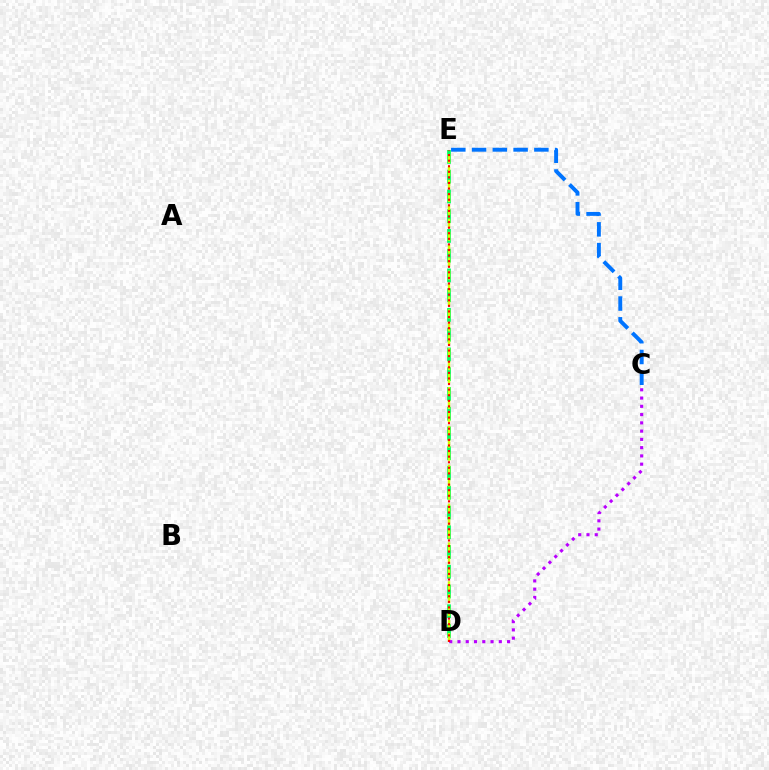{('D', 'E'): [{'color': '#00ff5c', 'line_style': 'dashed', 'thickness': 2.68}, {'color': '#d1ff00', 'line_style': 'dashed', 'thickness': 1.76}, {'color': '#ff0000', 'line_style': 'dotted', 'thickness': 1.52}], ('C', 'E'): [{'color': '#0074ff', 'line_style': 'dashed', 'thickness': 2.82}], ('C', 'D'): [{'color': '#b900ff', 'line_style': 'dotted', 'thickness': 2.25}]}